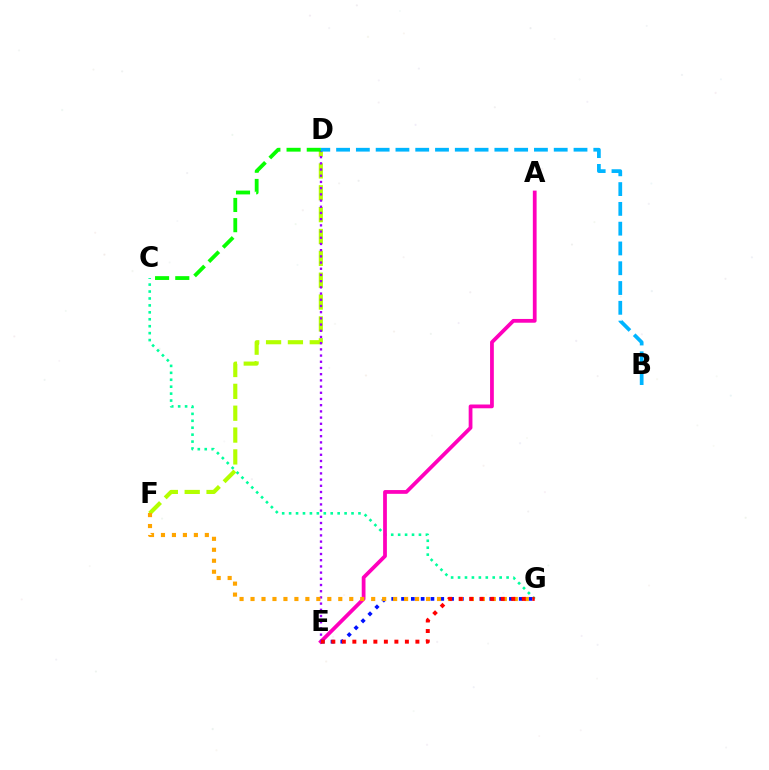{('C', 'G'): [{'color': '#00ff9d', 'line_style': 'dotted', 'thickness': 1.88}], ('A', 'E'): [{'color': '#ff00bd', 'line_style': 'solid', 'thickness': 2.71}], ('D', 'F'): [{'color': '#b3ff00', 'line_style': 'dashed', 'thickness': 2.97}], ('E', 'G'): [{'color': '#0010ff', 'line_style': 'dotted', 'thickness': 2.66}, {'color': '#ff0000', 'line_style': 'dotted', 'thickness': 2.86}], ('D', 'E'): [{'color': '#9b00ff', 'line_style': 'dotted', 'thickness': 1.68}], ('F', 'G'): [{'color': '#ffa500', 'line_style': 'dotted', 'thickness': 2.98}], ('B', 'D'): [{'color': '#00b5ff', 'line_style': 'dashed', 'thickness': 2.69}], ('C', 'D'): [{'color': '#08ff00', 'line_style': 'dashed', 'thickness': 2.74}]}